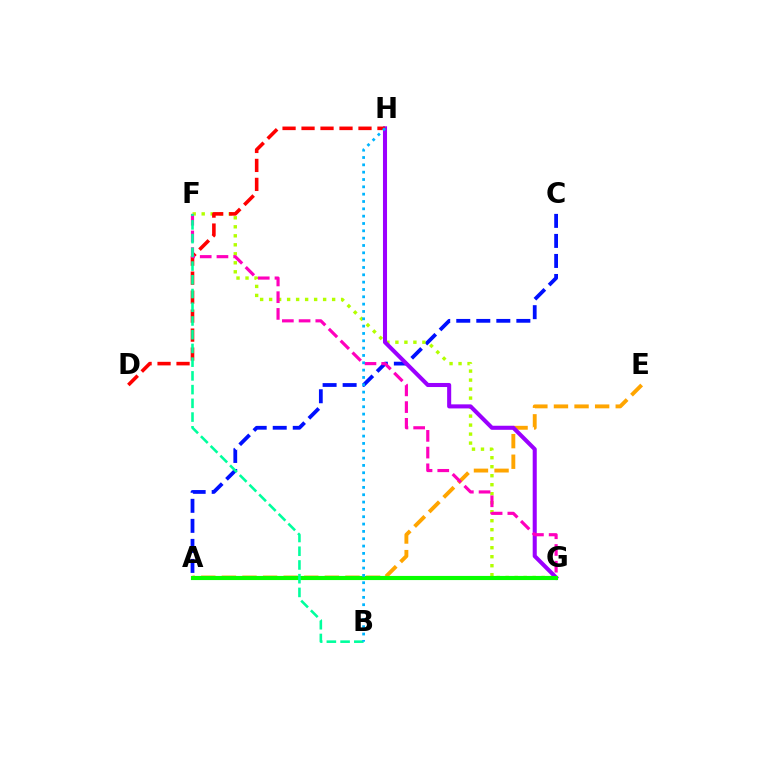{('A', 'C'): [{'color': '#0010ff', 'line_style': 'dashed', 'thickness': 2.72}], ('A', 'E'): [{'color': '#ffa500', 'line_style': 'dashed', 'thickness': 2.8}], ('F', 'G'): [{'color': '#b3ff00', 'line_style': 'dotted', 'thickness': 2.45}, {'color': '#ff00bd', 'line_style': 'dashed', 'thickness': 2.27}], ('G', 'H'): [{'color': '#9b00ff', 'line_style': 'solid', 'thickness': 2.92}], ('D', 'H'): [{'color': '#ff0000', 'line_style': 'dashed', 'thickness': 2.58}], ('A', 'G'): [{'color': '#08ff00', 'line_style': 'solid', 'thickness': 2.97}], ('B', 'F'): [{'color': '#00ff9d', 'line_style': 'dashed', 'thickness': 1.86}], ('B', 'H'): [{'color': '#00b5ff', 'line_style': 'dotted', 'thickness': 1.99}]}